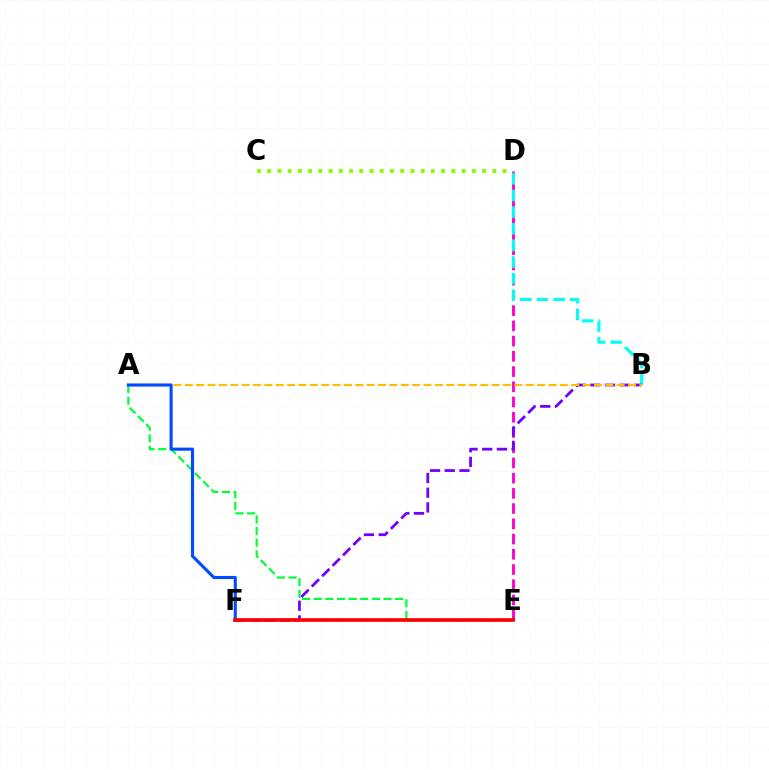{('D', 'E'): [{'color': '#ff00cf', 'line_style': 'dashed', 'thickness': 2.07}], ('A', 'E'): [{'color': '#00ff39', 'line_style': 'dashed', 'thickness': 1.58}], ('B', 'D'): [{'color': '#00fff6', 'line_style': 'dashed', 'thickness': 2.26}], ('B', 'F'): [{'color': '#7200ff', 'line_style': 'dashed', 'thickness': 2.0}], ('A', 'B'): [{'color': '#ffbd00', 'line_style': 'dashed', 'thickness': 1.54}], ('A', 'F'): [{'color': '#004bff', 'line_style': 'solid', 'thickness': 2.24}], ('E', 'F'): [{'color': '#ff0000', 'line_style': 'solid', 'thickness': 2.65}], ('C', 'D'): [{'color': '#84ff00', 'line_style': 'dotted', 'thickness': 2.78}]}